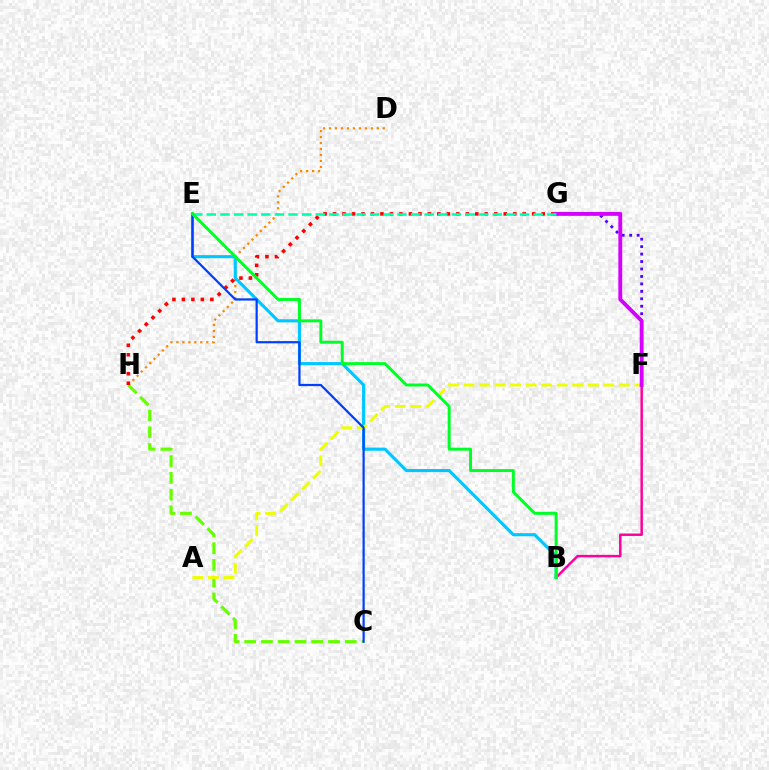{('D', 'H'): [{'color': '#ff8800', 'line_style': 'dotted', 'thickness': 1.62}], ('B', 'F'): [{'color': '#ff00a0', 'line_style': 'solid', 'thickness': 1.79}], ('C', 'H'): [{'color': '#66ff00', 'line_style': 'dashed', 'thickness': 2.28}], ('B', 'E'): [{'color': '#00c7ff', 'line_style': 'solid', 'thickness': 2.23}, {'color': '#00ff27', 'line_style': 'solid', 'thickness': 2.13}], ('F', 'G'): [{'color': '#4f00ff', 'line_style': 'dotted', 'thickness': 2.03}, {'color': '#d600ff', 'line_style': 'solid', 'thickness': 2.79}], ('A', 'F'): [{'color': '#eeff00', 'line_style': 'dashed', 'thickness': 2.11}], ('G', 'H'): [{'color': '#ff0000', 'line_style': 'dotted', 'thickness': 2.58}], ('E', 'G'): [{'color': '#00ffaf', 'line_style': 'dashed', 'thickness': 1.85}], ('C', 'E'): [{'color': '#003fff', 'line_style': 'solid', 'thickness': 1.6}]}